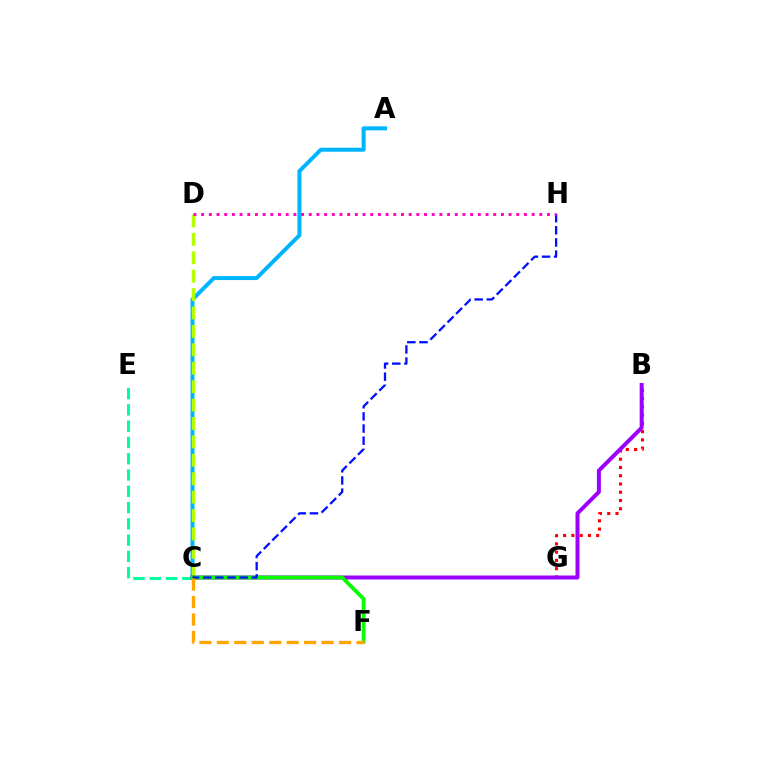{('A', 'C'): [{'color': '#00b5ff', 'line_style': 'solid', 'thickness': 2.87}], ('B', 'G'): [{'color': '#ff0000', 'line_style': 'dotted', 'thickness': 2.24}], ('C', 'D'): [{'color': '#b3ff00', 'line_style': 'dashed', 'thickness': 2.5}], ('C', 'E'): [{'color': '#00ff9d', 'line_style': 'dashed', 'thickness': 2.21}], ('B', 'C'): [{'color': '#9b00ff', 'line_style': 'solid', 'thickness': 2.87}], ('C', 'F'): [{'color': '#08ff00', 'line_style': 'solid', 'thickness': 2.73}, {'color': '#ffa500', 'line_style': 'dashed', 'thickness': 2.37}], ('C', 'H'): [{'color': '#0010ff', 'line_style': 'dashed', 'thickness': 1.65}], ('D', 'H'): [{'color': '#ff00bd', 'line_style': 'dotted', 'thickness': 2.09}]}